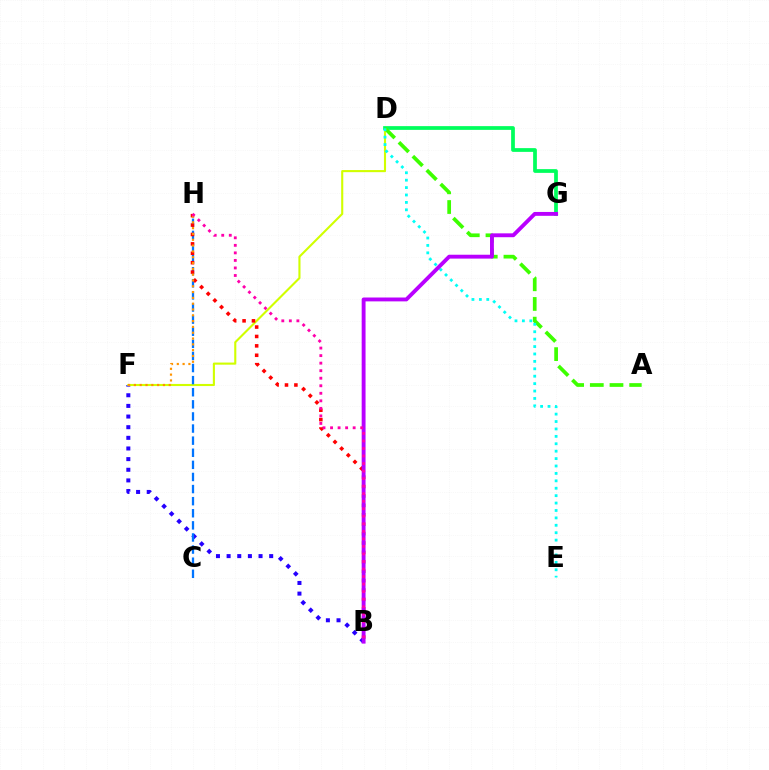{('B', 'F'): [{'color': '#2500ff', 'line_style': 'dotted', 'thickness': 2.89}], ('D', 'F'): [{'color': '#d1ff00', 'line_style': 'solid', 'thickness': 1.52}], ('D', 'G'): [{'color': '#00ff5c', 'line_style': 'solid', 'thickness': 2.69}], ('A', 'D'): [{'color': '#3dff00', 'line_style': 'dashed', 'thickness': 2.67}], ('C', 'H'): [{'color': '#0074ff', 'line_style': 'dashed', 'thickness': 1.64}], ('D', 'E'): [{'color': '#00fff6', 'line_style': 'dotted', 'thickness': 2.01}], ('B', 'H'): [{'color': '#ff0000', 'line_style': 'dotted', 'thickness': 2.56}, {'color': '#ff00ac', 'line_style': 'dotted', 'thickness': 2.05}], ('F', 'H'): [{'color': '#ff9400', 'line_style': 'dotted', 'thickness': 1.58}], ('B', 'G'): [{'color': '#b900ff', 'line_style': 'solid', 'thickness': 2.79}]}